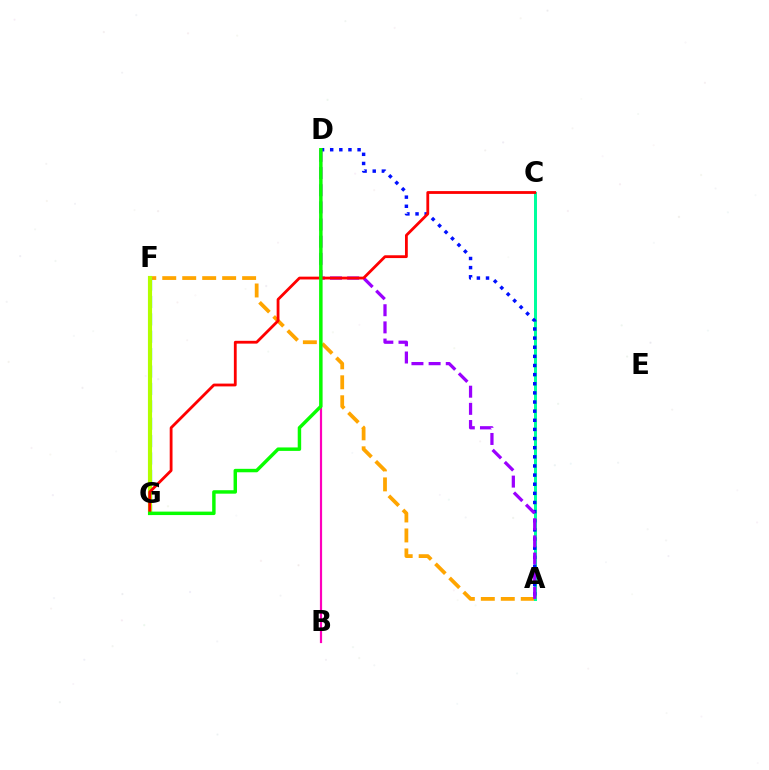{('A', 'F'): [{'color': '#ffa500', 'line_style': 'dashed', 'thickness': 2.71}], ('A', 'C'): [{'color': '#00ff9d', 'line_style': 'solid', 'thickness': 2.15}], ('A', 'D'): [{'color': '#0010ff', 'line_style': 'dotted', 'thickness': 2.48}, {'color': '#9b00ff', 'line_style': 'dashed', 'thickness': 2.33}], ('B', 'D'): [{'color': '#ff00bd', 'line_style': 'solid', 'thickness': 1.58}], ('F', 'G'): [{'color': '#00b5ff', 'line_style': 'dashed', 'thickness': 2.36}, {'color': '#b3ff00', 'line_style': 'solid', 'thickness': 2.98}], ('C', 'G'): [{'color': '#ff0000', 'line_style': 'solid', 'thickness': 2.02}], ('D', 'G'): [{'color': '#08ff00', 'line_style': 'solid', 'thickness': 2.48}]}